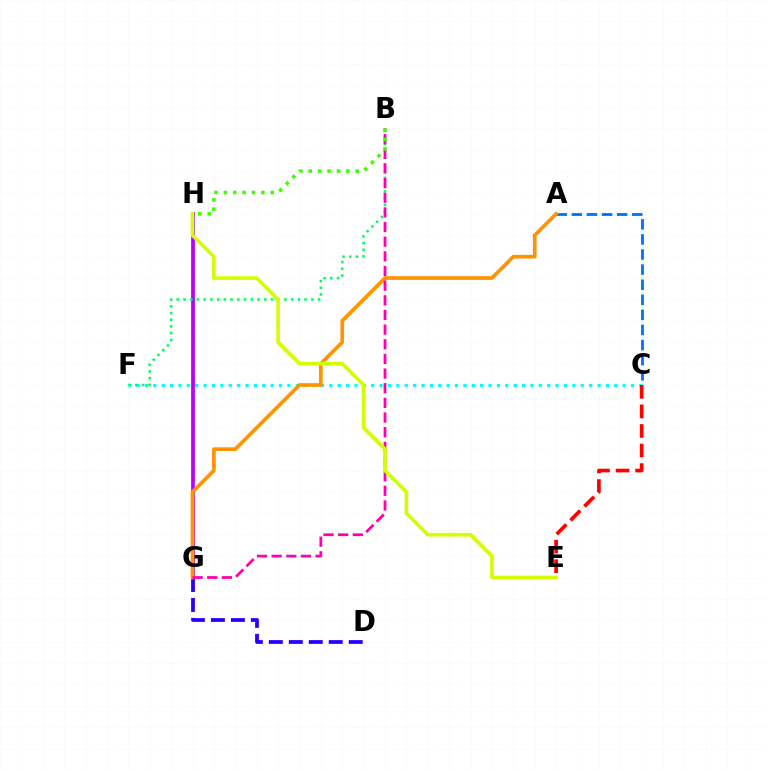{('G', 'H'): [{'color': '#b900ff', 'line_style': 'solid', 'thickness': 2.71}], ('A', 'C'): [{'color': '#0074ff', 'line_style': 'dashed', 'thickness': 2.05}], ('C', 'F'): [{'color': '#00fff6', 'line_style': 'dotted', 'thickness': 2.28}], ('D', 'G'): [{'color': '#2500ff', 'line_style': 'dashed', 'thickness': 2.71}], ('A', 'G'): [{'color': '#ff9400', 'line_style': 'solid', 'thickness': 2.66}], ('C', 'E'): [{'color': '#ff0000', 'line_style': 'dashed', 'thickness': 2.66}], ('B', 'F'): [{'color': '#00ff5c', 'line_style': 'dotted', 'thickness': 1.83}], ('B', 'G'): [{'color': '#ff00ac', 'line_style': 'dashed', 'thickness': 1.99}], ('E', 'H'): [{'color': '#d1ff00', 'line_style': 'solid', 'thickness': 2.63}], ('B', 'H'): [{'color': '#3dff00', 'line_style': 'dotted', 'thickness': 2.55}]}